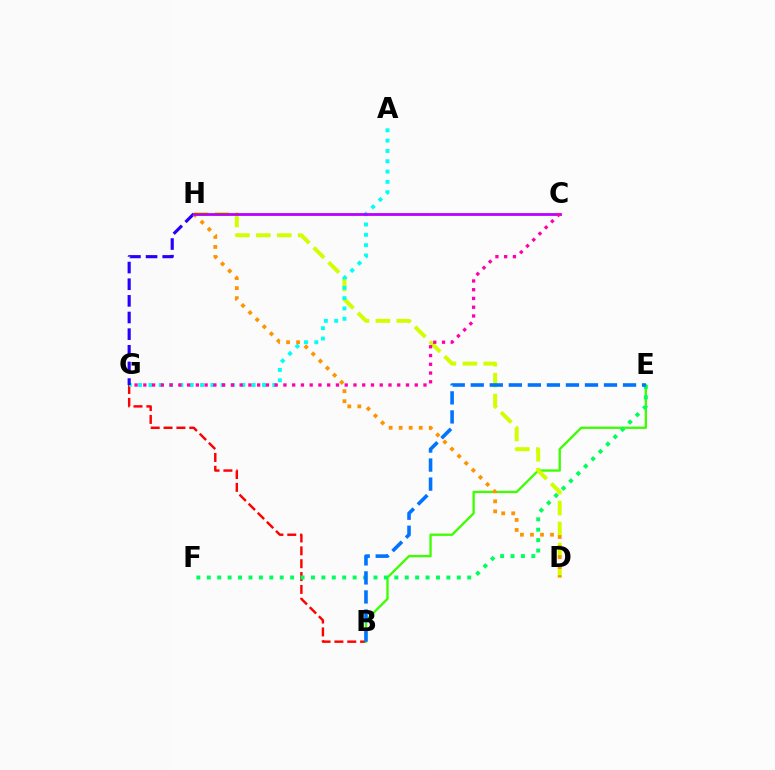{('B', 'G'): [{'color': '#ff0000', 'line_style': 'dashed', 'thickness': 1.75}], ('B', 'E'): [{'color': '#3dff00', 'line_style': 'solid', 'thickness': 1.67}, {'color': '#0074ff', 'line_style': 'dashed', 'thickness': 2.59}], ('D', 'H'): [{'color': '#d1ff00', 'line_style': 'dashed', 'thickness': 2.84}, {'color': '#ff9400', 'line_style': 'dotted', 'thickness': 2.72}], ('A', 'G'): [{'color': '#00fff6', 'line_style': 'dotted', 'thickness': 2.8}], ('E', 'F'): [{'color': '#00ff5c', 'line_style': 'dotted', 'thickness': 2.83}], ('G', 'H'): [{'color': '#2500ff', 'line_style': 'dashed', 'thickness': 2.26}], ('C', 'H'): [{'color': '#b900ff', 'line_style': 'solid', 'thickness': 2.01}], ('C', 'G'): [{'color': '#ff00ac', 'line_style': 'dotted', 'thickness': 2.38}]}